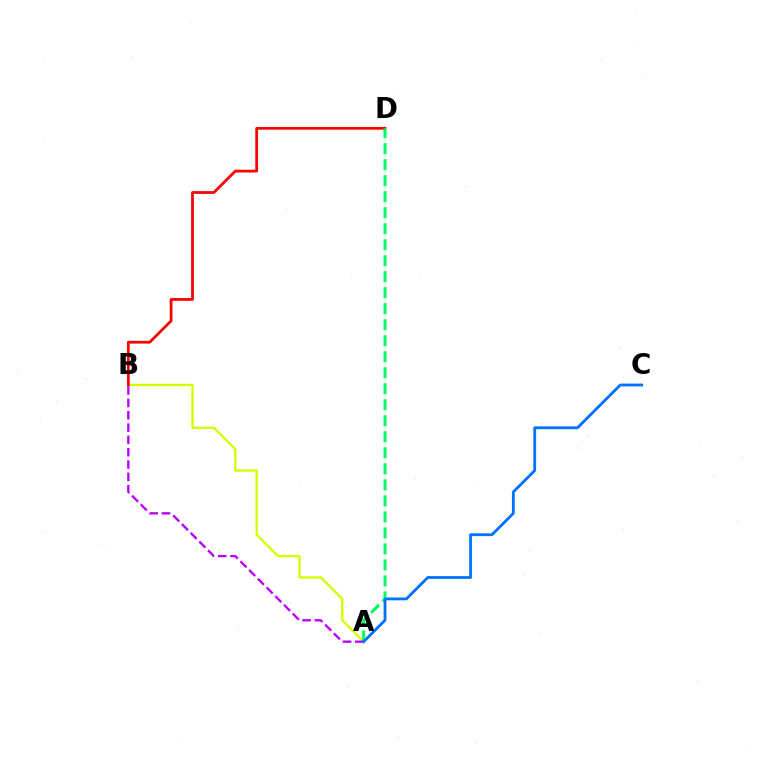{('A', 'B'): [{'color': '#d1ff00', 'line_style': 'solid', 'thickness': 1.7}, {'color': '#b900ff', 'line_style': 'dashed', 'thickness': 1.67}], ('B', 'D'): [{'color': '#ff0000', 'line_style': 'solid', 'thickness': 1.98}], ('A', 'D'): [{'color': '#00ff5c', 'line_style': 'dashed', 'thickness': 2.17}], ('A', 'C'): [{'color': '#0074ff', 'line_style': 'solid', 'thickness': 2.03}]}